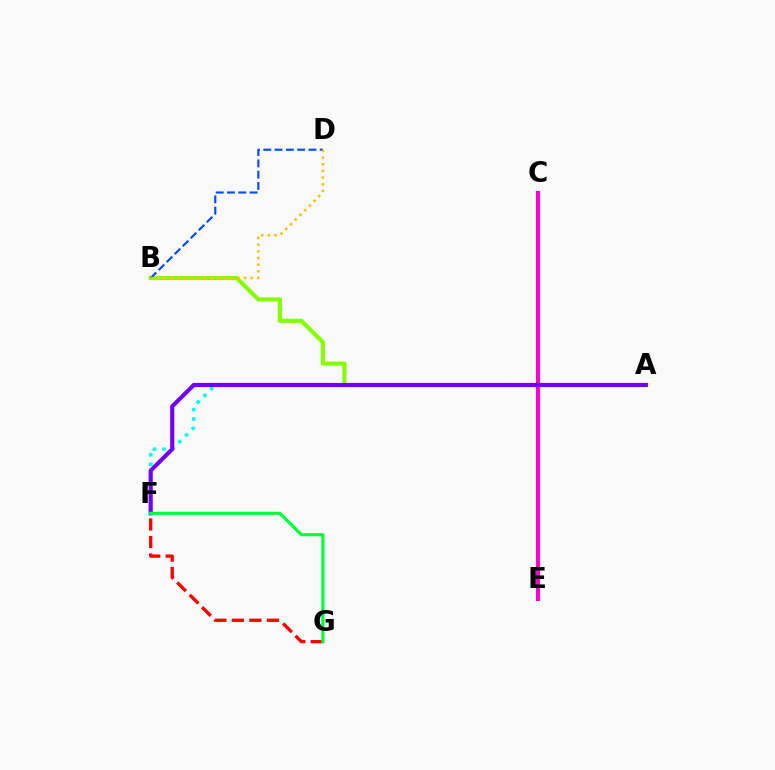{('A', 'B'): [{'color': '#84ff00', 'line_style': 'solid', 'thickness': 2.99}], ('B', 'D'): [{'color': '#004bff', 'line_style': 'dashed', 'thickness': 1.53}, {'color': '#ffbd00', 'line_style': 'dotted', 'thickness': 1.81}], ('F', 'G'): [{'color': '#ff0000', 'line_style': 'dashed', 'thickness': 2.38}, {'color': '#00ff39', 'line_style': 'solid', 'thickness': 2.27}], ('A', 'F'): [{'color': '#00fff6', 'line_style': 'dotted', 'thickness': 2.57}, {'color': '#7200ff', 'line_style': 'solid', 'thickness': 2.98}], ('C', 'E'): [{'color': '#ff00cf', 'line_style': 'solid', 'thickness': 2.92}]}